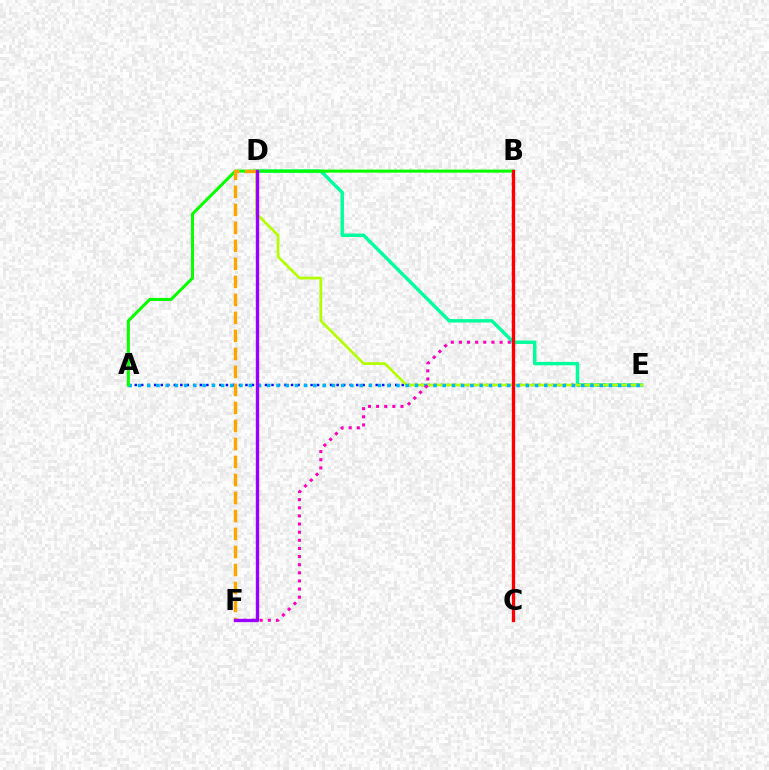{('D', 'E'): [{'color': '#00ff9d', 'line_style': 'solid', 'thickness': 2.46}, {'color': '#b3ff00', 'line_style': 'solid', 'thickness': 1.93}], ('A', 'E'): [{'color': '#0010ff', 'line_style': 'dotted', 'thickness': 1.77}, {'color': '#00b5ff', 'line_style': 'dotted', 'thickness': 2.51}], ('A', 'B'): [{'color': '#08ff00', 'line_style': 'solid', 'thickness': 2.19}], ('B', 'F'): [{'color': '#ff00bd', 'line_style': 'dotted', 'thickness': 2.21}], ('B', 'C'): [{'color': '#ff0000', 'line_style': 'solid', 'thickness': 2.39}], ('D', 'F'): [{'color': '#ffa500', 'line_style': 'dashed', 'thickness': 2.45}, {'color': '#9b00ff', 'line_style': 'solid', 'thickness': 2.42}]}